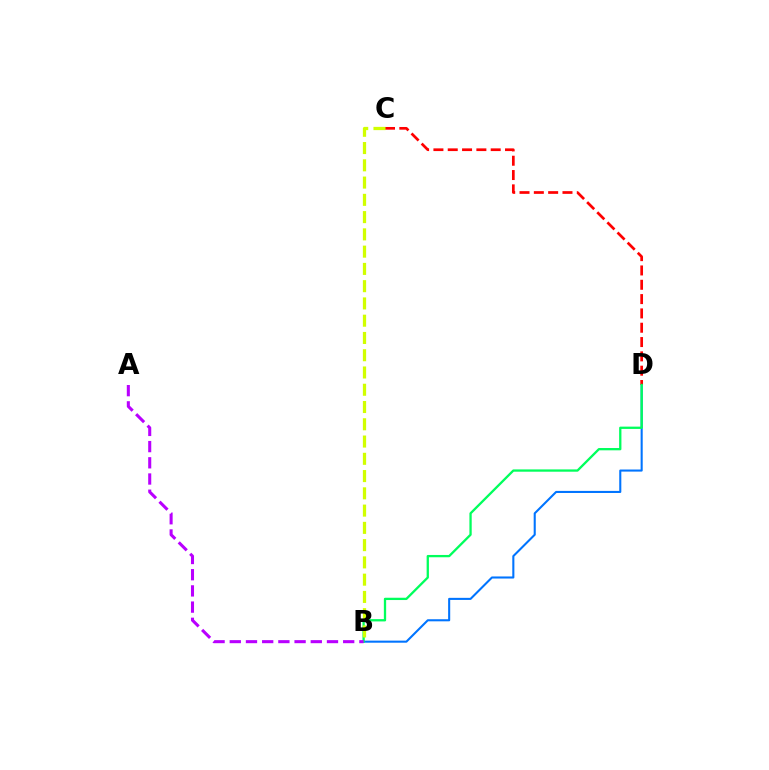{('B', 'D'): [{'color': '#0074ff', 'line_style': 'solid', 'thickness': 1.5}, {'color': '#00ff5c', 'line_style': 'solid', 'thickness': 1.65}], ('C', 'D'): [{'color': '#ff0000', 'line_style': 'dashed', 'thickness': 1.95}], ('A', 'B'): [{'color': '#b900ff', 'line_style': 'dashed', 'thickness': 2.2}], ('B', 'C'): [{'color': '#d1ff00', 'line_style': 'dashed', 'thickness': 2.35}]}